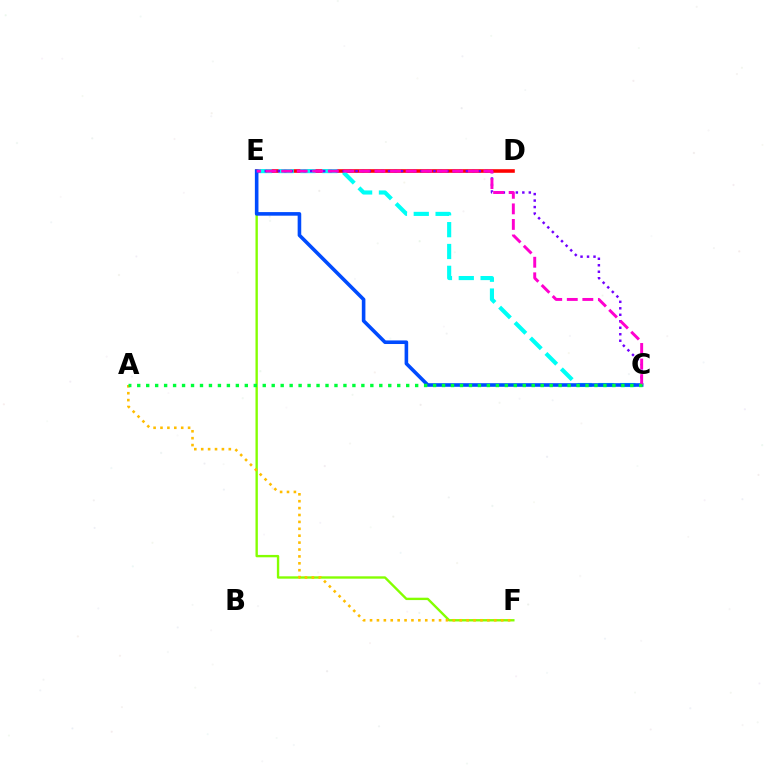{('D', 'E'): [{'color': '#ff0000', 'line_style': 'solid', 'thickness': 2.58}], ('E', 'F'): [{'color': '#84ff00', 'line_style': 'solid', 'thickness': 1.71}], ('C', 'E'): [{'color': '#00fff6', 'line_style': 'dashed', 'thickness': 2.97}, {'color': '#7200ff', 'line_style': 'dotted', 'thickness': 1.76}, {'color': '#004bff', 'line_style': 'solid', 'thickness': 2.59}, {'color': '#ff00cf', 'line_style': 'dashed', 'thickness': 2.11}], ('A', 'F'): [{'color': '#ffbd00', 'line_style': 'dotted', 'thickness': 1.87}], ('A', 'C'): [{'color': '#00ff39', 'line_style': 'dotted', 'thickness': 2.44}]}